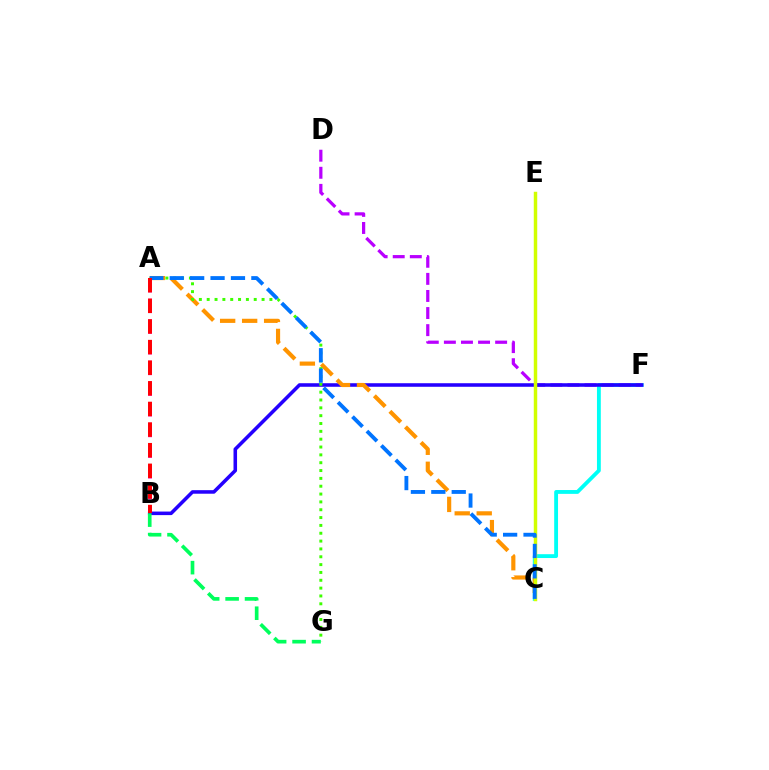{('C', 'F'): [{'color': '#00fff6', 'line_style': 'solid', 'thickness': 2.76}], ('D', 'F'): [{'color': '#b900ff', 'line_style': 'dashed', 'thickness': 2.32}], ('A', 'B'): [{'color': '#ff00ac', 'line_style': 'dashed', 'thickness': 2.81}, {'color': '#ff0000', 'line_style': 'dashed', 'thickness': 2.8}], ('B', 'F'): [{'color': '#2500ff', 'line_style': 'solid', 'thickness': 2.56}], ('A', 'C'): [{'color': '#ff9400', 'line_style': 'dashed', 'thickness': 2.99}, {'color': '#0074ff', 'line_style': 'dashed', 'thickness': 2.77}], ('C', 'E'): [{'color': '#d1ff00', 'line_style': 'solid', 'thickness': 2.49}], ('A', 'G'): [{'color': '#3dff00', 'line_style': 'dotted', 'thickness': 2.13}], ('B', 'G'): [{'color': '#00ff5c', 'line_style': 'dashed', 'thickness': 2.64}]}